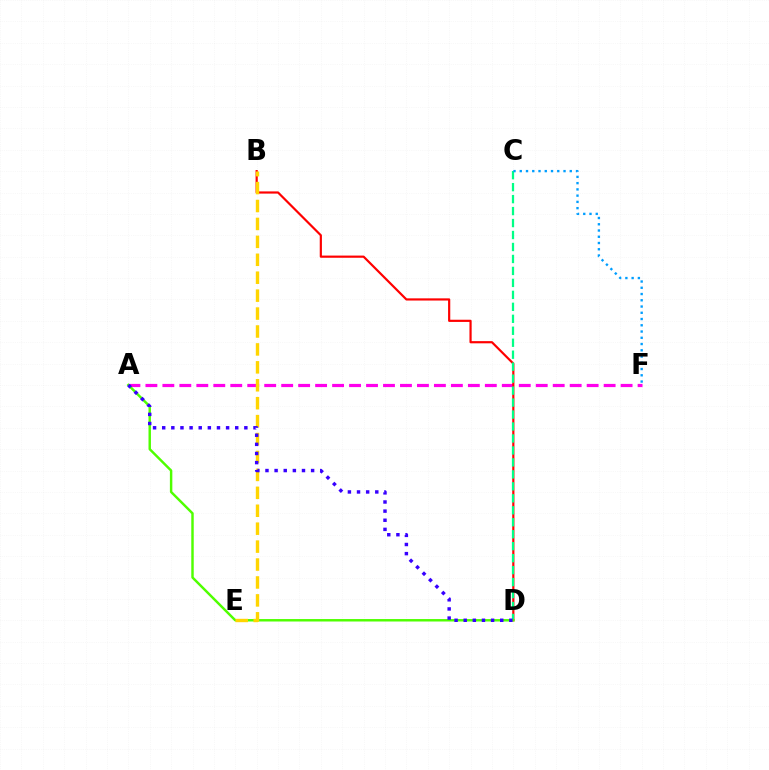{('A', 'F'): [{'color': '#ff00ed', 'line_style': 'dashed', 'thickness': 2.31}], ('B', 'D'): [{'color': '#ff0000', 'line_style': 'solid', 'thickness': 1.58}], ('C', 'D'): [{'color': '#00ff86', 'line_style': 'dashed', 'thickness': 1.63}], ('A', 'D'): [{'color': '#4fff00', 'line_style': 'solid', 'thickness': 1.76}, {'color': '#3700ff', 'line_style': 'dotted', 'thickness': 2.48}], ('B', 'E'): [{'color': '#ffd500', 'line_style': 'dashed', 'thickness': 2.44}], ('C', 'F'): [{'color': '#009eff', 'line_style': 'dotted', 'thickness': 1.7}]}